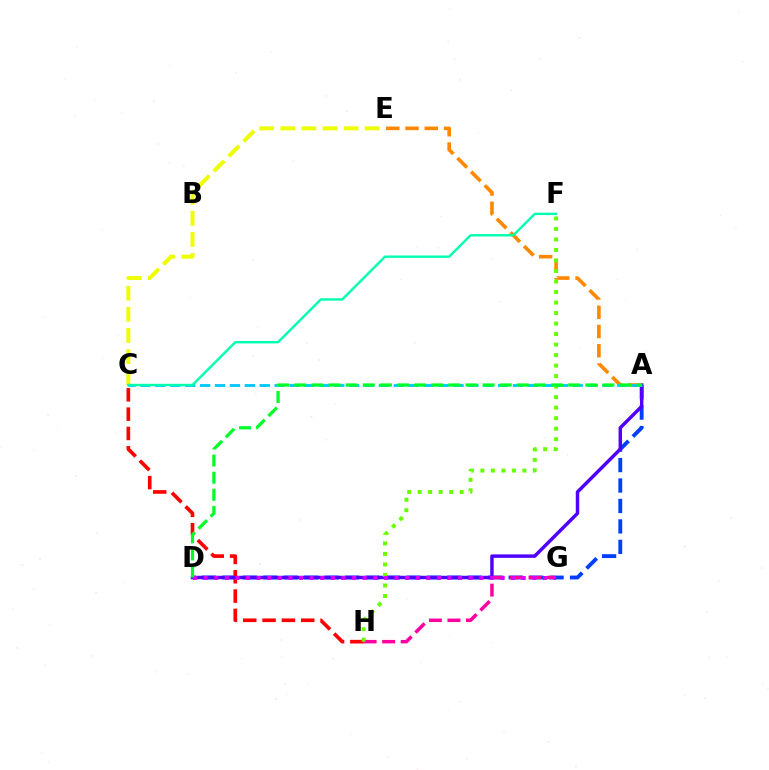{('A', 'D'): [{'color': '#003fff', 'line_style': 'dashed', 'thickness': 2.78}, {'color': '#4f00ff', 'line_style': 'solid', 'thickness': 2.48}, {'color': '#00ff27', 'line_style': 'dashed', 'thickness': 2.33}], ('C', 'H'): [{'color': '#ff0000', 'line_style': 'dashed', 'thickness': 2.63}], ('G', 'H'): [{'color': '#ff00a0', 'line_style': 'dashed', 'thickness': 2.52}], ('A', 'E'): [{'color': '#ff8800', 'line_style': 'dashed', 'thickness': 2.62}], ('F', 'H'): [{'color': '#66ff00', 'line_style': 'dotted', 'thickness': 2.86}], ('C', 'E'): [{'color': '#eeff00', 'line_style': 'dashed', 'thickness': 2.87}], ('A', 'C'): [{'color': '#00c7ff', 'line_style': 'dashed', 'thickness': 2.02}], ('D', 'G'): [{'color': '#d600ff', 'line_style': 'dotted', 'thickness': 2.88}], ('C', 'F'): [{'color': '#00ffaf', 'line_style': 'solid', 'thickness': 1.72}]}